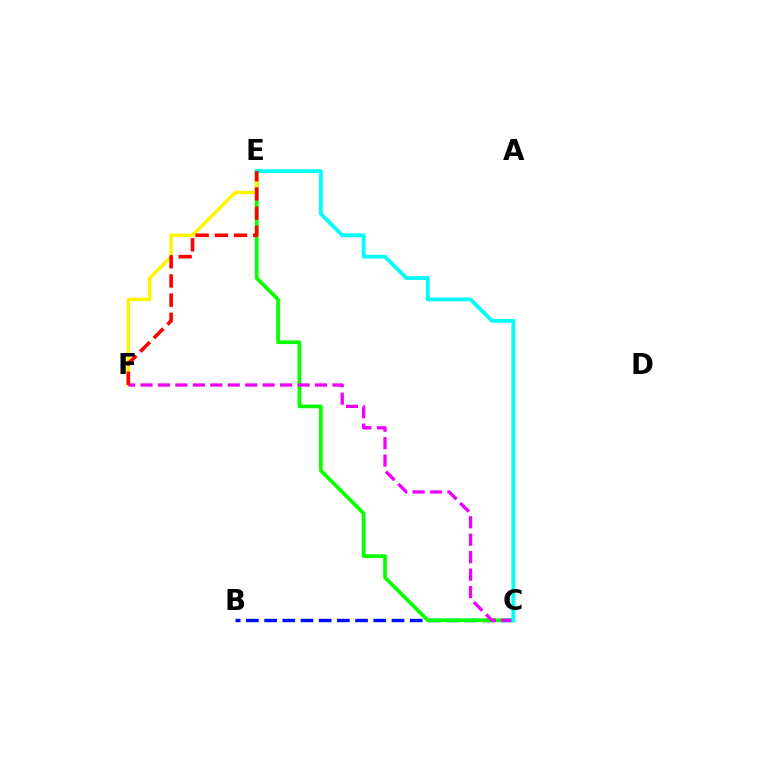{('B', 'C'): [{'color': '#0010ff', 'line_style': 'dashed', 'thickness': 2.47}], ('C', 'E'): [{'color': '#08ff00', 'line_style': 'solid', 'thickness': 2.69}, {'color': '#00fff6', 'line_style': 'solid', 'thickness': 2.75}], ('E', 'F'): [{'color': '#fcf500', 'line_style': 'solid', 'thickness': 2.51}, {'color': '#ff0000', 'line_style': 'dashed', 'thickness': 2.61}], ('C', 'F'): [{'color': '#ee00ff', 'line_style': 'dashed', 'thickness': 2.37}]}